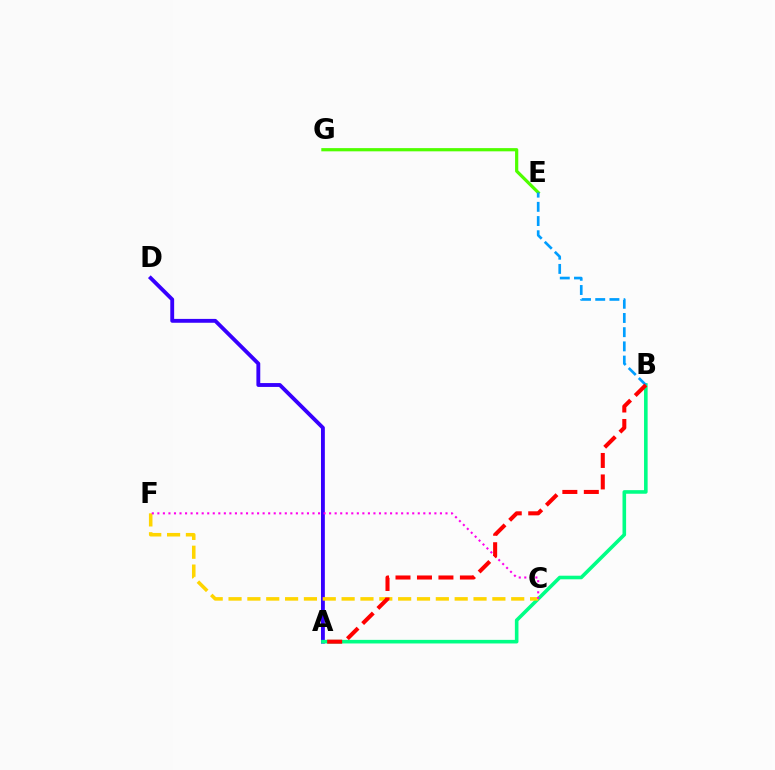{('E', 'G'): [{'color': '#4fff00', 'line_style': 'solid', 'thickness': 2.31}], ('A', 'D'): [{'color': '#3700ff', 'line_style': 'solid', 'thickness': 2.78}], ('A', 'B'): [{'color': '#00ff86', 'line_style': 'solid', 'thickness': 2.59}, {'color': '#ff0000', 'line_style': 'dashed', 'thickness': 2.92}], ('C', 'F'): [{'color': '#ffd500', 'line_style': 'dashed', 'thickness': 2.56}, {'color': '#ff00ed', 'line_style': 'dotted', 'thickness': 1.51}], ('B', 'E'): [{'color': '#009eff', 'line_style': 'dashed', 'thickness': 1.93}]}